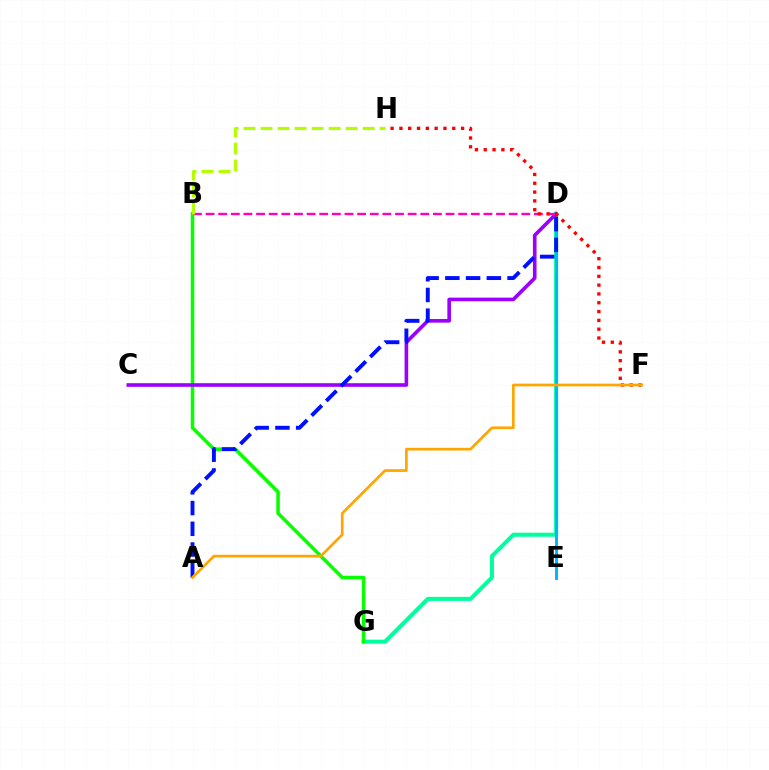{('D', 'G'): [{'color': '#00ff9d', 'line_style': 'solid', 'thickness': 2.91}], ('D', 'E'): [{'color': '#00b5ff', 'line_style': 'solid', 'thickness': 2.1}], ('B', 'G'): [{'color': '#08ff00', 'line_style': 'solid', 'thickness': 2.54}], ('C', 'D'): [{'color': '#9b00ff', 'line_style': 'solid', 'thickness': 2.61}], ('B', 'D'): [{'color': '#ff00bd', 'line_style': 'dashed', 'thickness': 1.72}], ('F', 'H'): [{'color': '#ff0000', 'line_style': 'dotted', 'thickness': 2.39}], ('A', 'D'): [{'color': '#0010ff', 'line_style': 'dashed', 'thickness': 2.82}], ('B', 'H'): [{'color': '#b3ff00', 'line_style': 'dashed', 'thickness': 2.31}], ('A', 'F'): [{'color': '#ffa500', 'line_style': 'solid', 'thickness': 1.94}]}